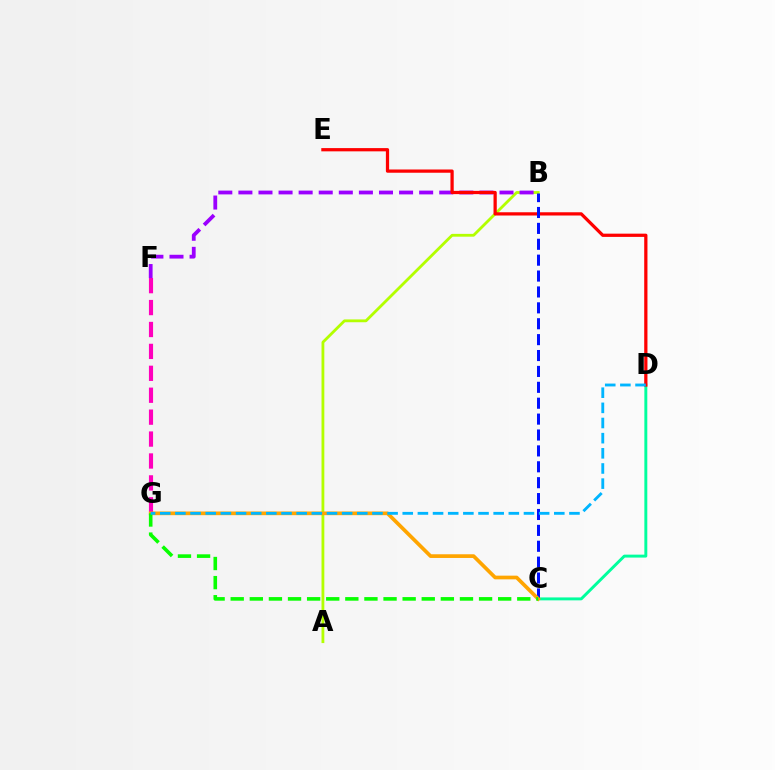{('F', 'G'): [{'color': '#ff00bd', 'line_style': 'dashed', 'thickness': 2.98}], ('C', 'D'): [{'color': '#00ff9d', 'line_style': 'solid', 'thickness': 2.11}], ('A', 'B'): [{'color': '#b3ff00', 'line_style': 'solid', 'thickness': 2.03}], ('B', 'F'): [{'color': '#9b00ff', 'line_style': 'dashed', 'thickness': 2.73}], ('D', 'E'): [{'color': '#ff0000', 'line_style': 'solid', 'thickness': 2.34}], ('B', 'C'): [{'color': '#0010ff', 'line_style': 'dashed', 'thickness': 2.16}], ('C', 'G'): [{'color': '#ffa500', 'line_style': 'solid', 'thickness': 2.66}, {'color': '#08ff00', 'line_style': 'dashed', 'thickness': 2.6}], ('D', 'G'): [{'color': '#00b5ff', 'line_style': 'dashed', 'thickness': 2.06}]}